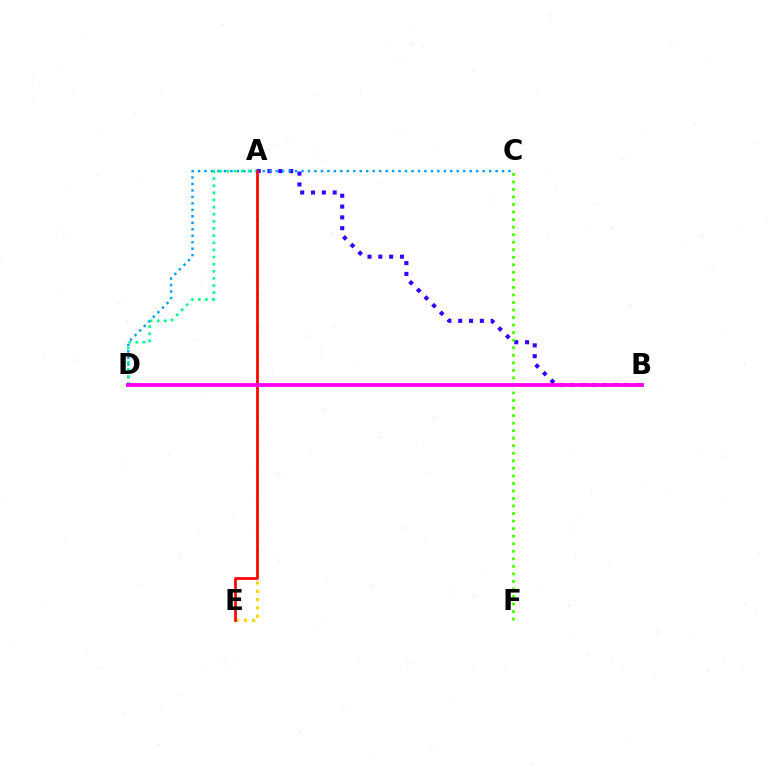{('A', 'B'): [{'color': '#3700ff', 'line_style': 'dotted', 'thickness': 2.94}], ('C', 'D'): [{'color': '#009eff', 'line_style': 'dotted', 'thickness': 1.76}], ('A', 'E'): [{'color': '#ffd500', 'line_style': 'dotted', 'thickness': 2.24}, {'color': '#ff0000', 'line_style': 'solid', 'thickness': 1.93}], ('A', 'D'): [{'color': '#00ff86', 'line_style': 'dotted', 'thickness': 1.94}], ('C', 'F'): [{'color': '#4fff00', 'line_style': 'dotted', 'thickness': 2.05}], ('B', 'D'): [{'color': '#ff00ed', 'line_style': 'solid', 'thickness': 2.75}]}